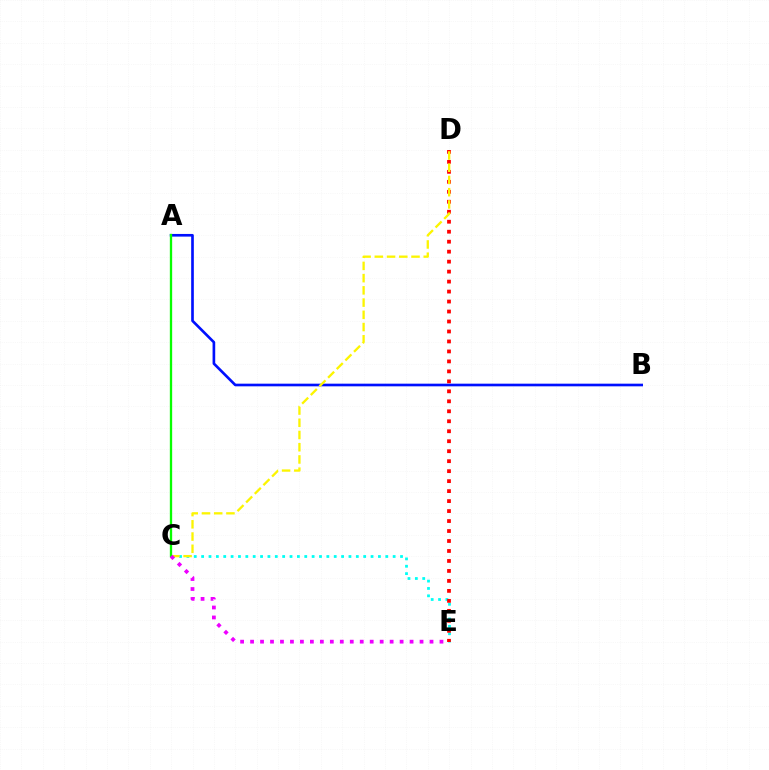{('A', 'B'): [{'color': '#0010ff', 'line_style': 'solid', 'thickness': 1.91}], ('C', 'E'): [{'color': '#00fff6', 'line_style': 'dotted', 'thickness': 2.0}, {'color': '#ee00ff', 'line_style': 'dotted', 'thickness': 2.71}], ('D', 'E'): [{'color': '#ff0000', 'line_style': 'dotted', 'thickness': 2.71}], ('C', 'D'): [{'color': '#fcf500', 'line_style': 'dashed', 'thickness': 1.66}], ('A', 'C'): [{'color': '#08ff00', 'line_style': 'solid', 'thickness': 1.67}]}